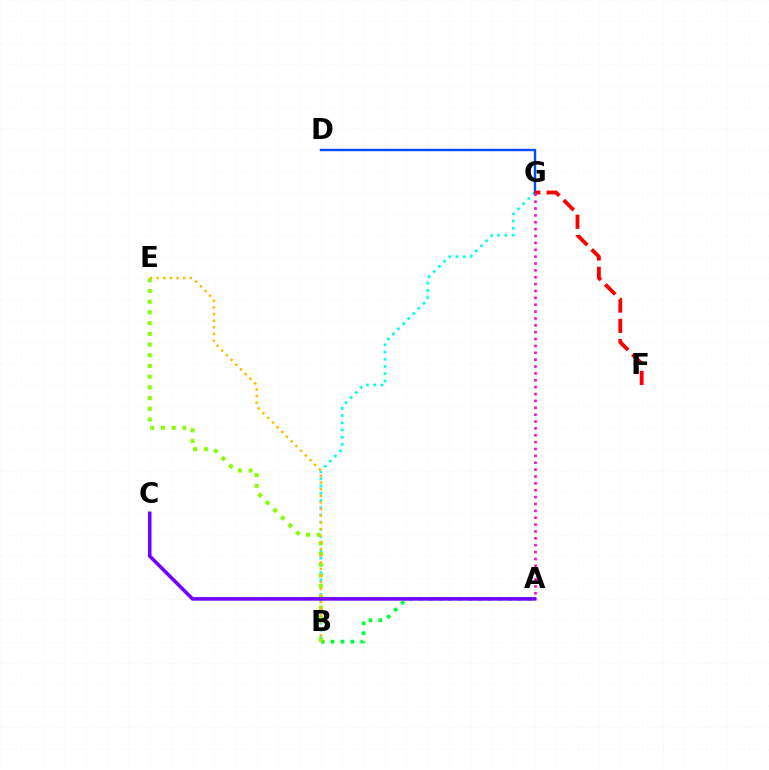{('A', 'B'): [{'color': '#00ff39', 'line_style': 'dotted', 'thickness': 2.68}], ('B', 'G'): [{'color': '#00fff6', 'line_style': 'dotted', 'thickness': 1.96}], ('D', 'G'): [{'color': '#004bff', 'line_style': 'solid', 'thickness': 1.72}], ('B', 'E'): [{'color': '#84ff00', 'line_style': 'dotted', 'thickness': 2.91}, {'color': '#ffbd00', 'line_style': 'dotted', 'thickness': 1.81}], ('F', 'G'): [{'color': '#ff0000', 'line_style': 'dashed', 'thickness': 2.76}], ('A', 'G'): [{'color': '#ff00cf', 'line_style': 'dotted', 'thickness': 1.87}], ('A', 'C'): [{'color': '#7200ff', 'line_style': 'solid', 'thickness': 2.58}]}